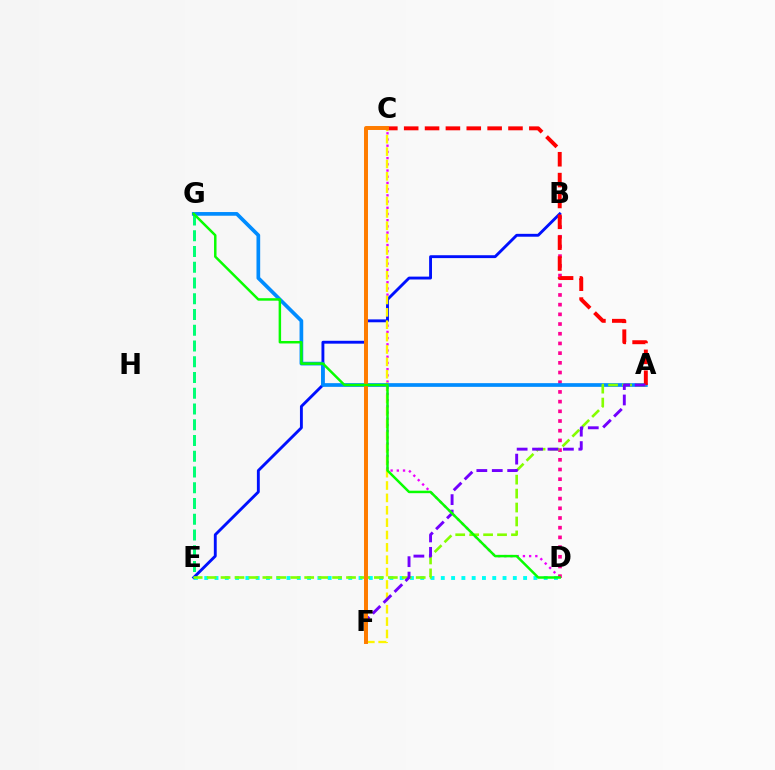{('C', 'D'): [{'color': '#ee00ff', 'line_style': 'dotted', 'thickness': 1.69}], ('B', 'D'): [{'color': '#ff0094', 'line_style': 'dotted', 'thickness': 2.63}], ('D', 'E'): [{'color': '#00fff6', 'line_style': 'dotted', 'thickness': 2.79}], ('B', 'E'): [{'color': '#0010ff', 'line_style': 'solid', 'thickness': 2.07}], ('C', 'F'): [{'color': '#fcf500', 'line_style': 'dashed', 'thickness': 1.68}, {'color': '#ff7c00', 'line_style': 'solid', 'thickness': 2.85}], ('E', 'G'): [{'color': '#00ff74', 'line_style': 'dashed', 'thickness': 2.14}], ('A', 'G'): [{'color': '#008cff', 'line_style': 'solid', 'thickness': 2.66}], ('A', 'E'): [{'color': '#84ff00', 'line_style': 'dashed', 'thickness': 1.89}], ('A', 'C'): [{'color': '#ff0000', 'line_style': 'dashed', 'thickness': 2.83}], ('A', 'F'): [{'color': '#7200ff', 'line_style': 'dashed', 'thickness': 2.09}], ('D', 'G'): [{'color': '#08ff00', 'line_style': 'solid', 'thickness': 1.79}]}